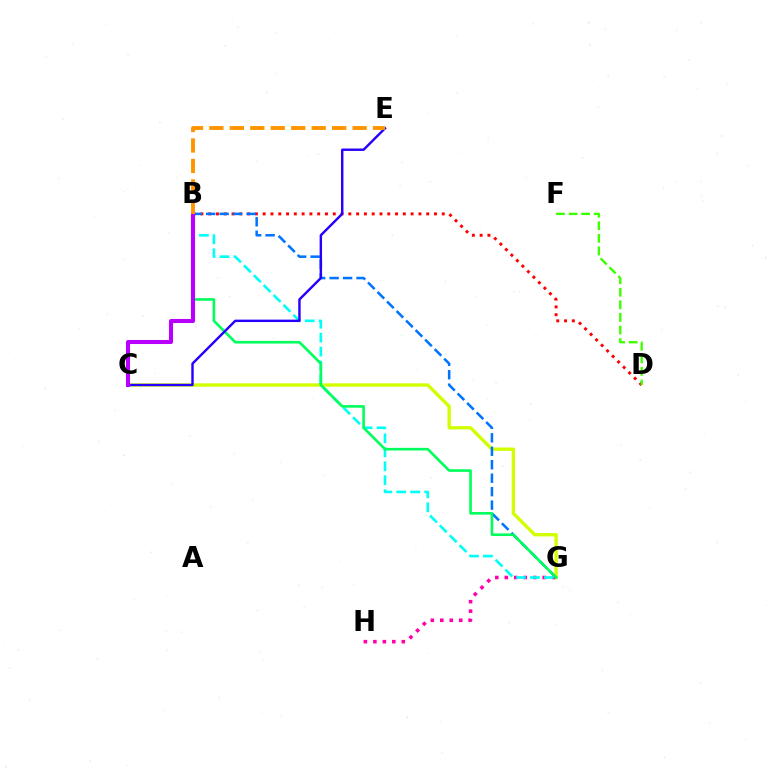{('C', 'G'): [{'color': '#d1ff00', 'line_style': 'solid', 'thickness': 2.41}], ('B', 'D'): [{'color': '#ff0000', 'line_style': 'dotted', 'thickness': 2.12}], ('B', 'G'): [{'color': '#0074ff', 'line_style': 'dashed', 'thickness': 1.83}, {'color': '#00fff6', 'line_style': 'dashed', 'thickness': 1.9}, {'color': '#00ff5c', 'line_style': 'solid', 'thickness': 1.89}], ('G', 'H'): [{'color': '#ff00ac', 'line_style': 'dotted', 'thickness': 2.57}], ('D', 'F'): [{'color': '#3dff00', 'line_style': 'dashed', 'thickness': 1.71}], ('C', 'E'): [{'color': '#2500ff', 'line_style': 'solid', 'thickness': 1.74}], ('B', 'C'): [{'color': '#b900ff', 'line_style': 'solid', 'thickness': 2.92}], ('B', 'E'): [{'color': '#ff9400', 'line_style': 'dashed', 'thickness': 2.78}]}